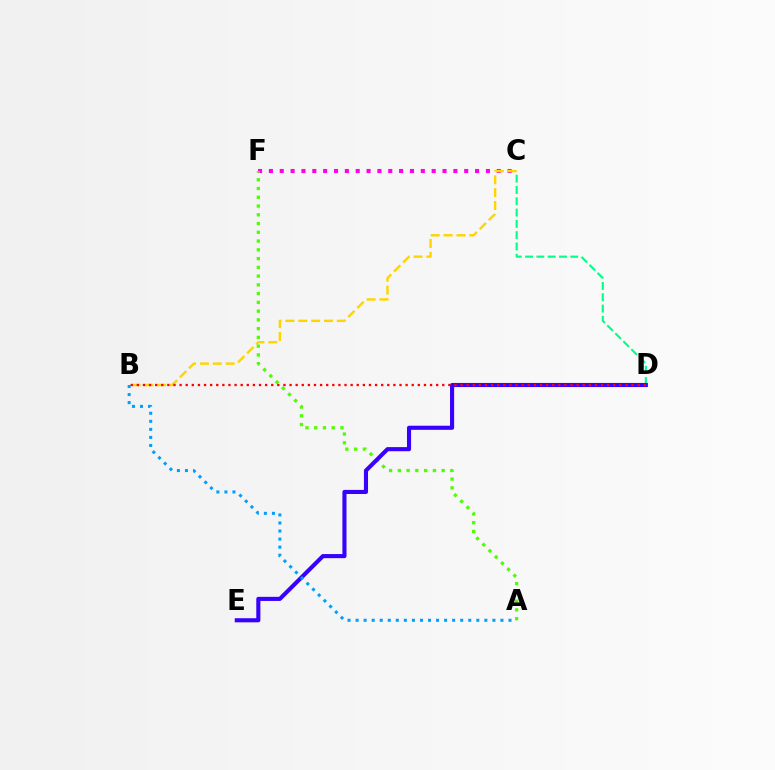{('C', 'F'): [{'color': '#ff00ed', 'line_style': 'dotted', 'thickness': 2.95}], ('C', 'D'): [{'color': '#00ff86', 'line_style': 'dashed', 'thickness': 1.54}], ('B', 'C'): [{'color': '#ffd500', 'line_style': 'dashed', 'thickness': 1.75}], ('A', 'F'): [{'color': '#4fff00', 'line_style': 'dotted', 'thickness': 2.38}], ('D', 'E'): [{'color': '#3700ff', 'line_style': 'solid', 'thickness': 2.95}], ('B', 'D'): [{'color': '#ff0000', 'line_style': 'dotted', 'thickness': 1.66}], ('A', 'B'): [{'color': '#009eff', 'line_style': 'dotted', 'thickness': 2.19}]}